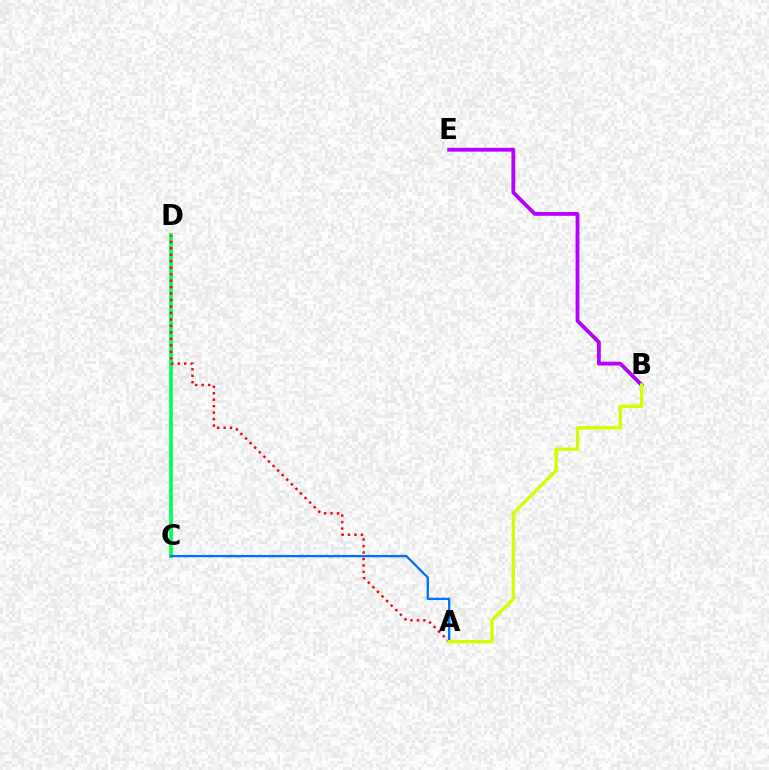{('B', 'E'): [{'color': '#b900ff', 'line_style': 'solid', 'thickness': 2.75}], ('C', 'D'): [{'color': '#00ff5c', 'line_style': 'solid', 'thickness': 2.67}], ('A', 'C'): [{'color': '#0074ff', 'line_style': 'solid', 'thickness': 1.69}], ('A', 'D'): [{'color': '#ff0000', 'line_style': 'dotted', 'thickness': 1.76}], ('A', 'B'): [{'color': '#d1ff00', 'line_style': 'solid', 'thickness': 2.4}]}